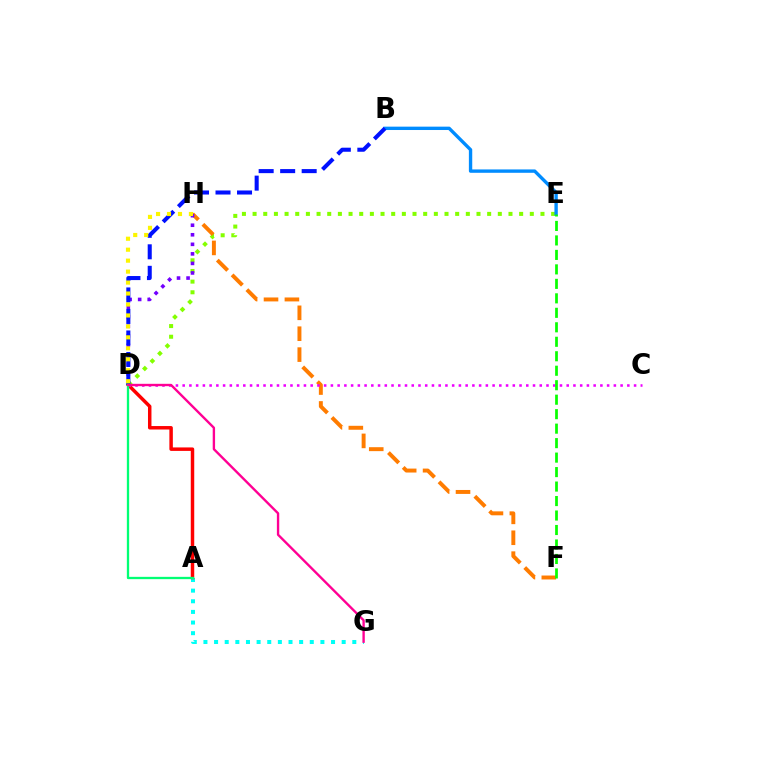{('D', 'E'): [{'color': '#84ff00', 'line_style': 'dotted', 'thickness': 2.9}], ('F', 'H'): [{'color': '#ff7c00', 'line_style': 'dashed', 'thickness': 2.84}], ('B', 'E'): [{'color': '#008cff', 'line_style': 'solid', 'thickness': 2.42}], ('A', 'G'): [{'color': '#00fff6', 'line_style': 'dotted', 'thickness': 2.89}], ('A', 'D'): [{'color': '#ff0000', 'line_style': 'solid', 'thickness': 2.5}, {'color': '#00ff74', 'line_style': 'solid', 'thickness': 1.66}], ('D', 'H'): [{'color': '#7200ff', 'line_style': 'dotted', 'thickness': 2.59}, {'color': '#fcf500', 'line_style': 'dotted', 'thickness': 2.98}], ('C', 'D'): [{'color': '#ee00ff', 'line_style': 'dotted', 'thickness': 1.83}], ('B', 'D'): [{'color': '#0010ff', 'line_style': 'dashed', 'thickness': 2.92}], ('D', 'G'): [{'color': '#ff0094', 'line_style': 'solid', 'thickness': 1.7}], ('E', 'F'): [{'color': '#08ff00', 'line_style': 'dashed', 'thickness': 1.97}]}